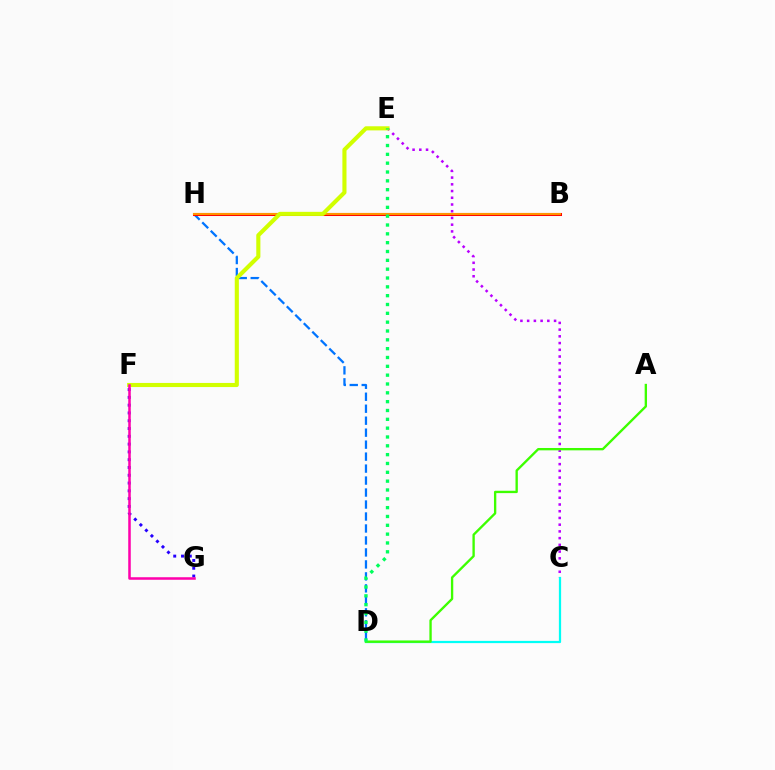{('D', 'H'): [{'color': '#0074ff', 'line_style': 'dashed', 'thickness': 1.63}], ('C', 'E'): [{'color': '#b900ff', 'line_style': 'dotted', 'thickness': 1.83}], ('B', 'H'): [{'color': '#ff0000', 'line_style': 'solid', 'thickness': 2.18}, {'color': '#ff9400', 'line_style': 'solid', 'thickness': 1.52}], ('F', 'G'): [{'color': '#2500ff', 'line_style': 'dotted', 'thickness': 2.12}, {'color': '#ff00ac', 'line_style': 'solid', 'thickness': 1.82}], ('C', 'D'): [{'color': '#00fff6', 'line_style': 'solid', 'thickness': 1.62}], ('A', 'D'): [{'color': '#3dff00', 'line_style': 'solid', 'thickness': 1.69}], ('E', 'F'): [{'color': '#d1ff00', 'line_style': 'solid', 'thickness': 2.96}], ('D', 'E'): [{'color': '#00ff5c', 'line_style': 'dotted', 'thickness': 2.4}]}